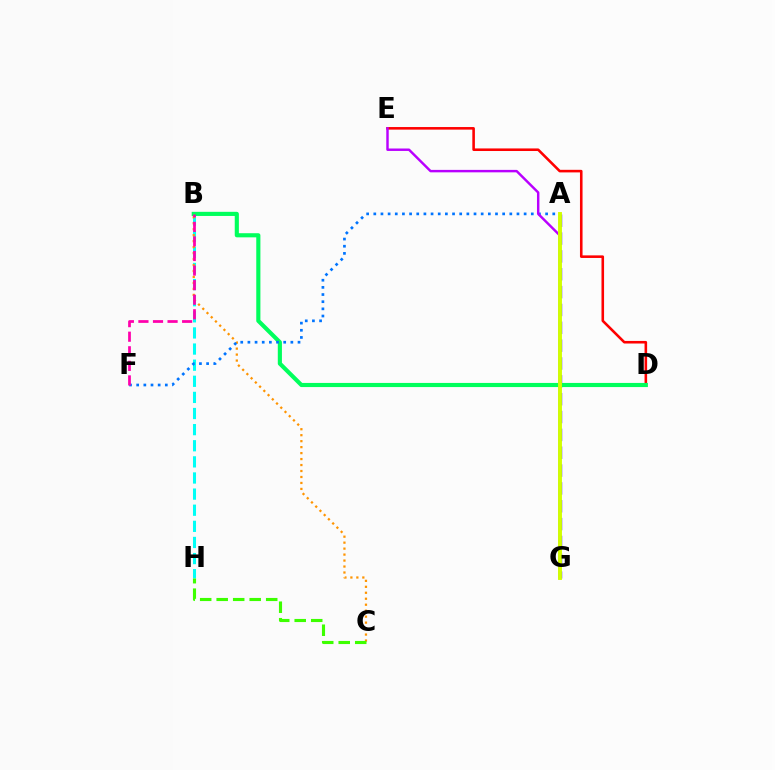{('D', 'E'): [{'color': '#ff0000', 'line_style': 'solid', 'thickness': 1.86}], ('B', 'H'): [{'color': '#00fff6', 'line_style': 'dashed', 'thickness': 2.19}], ('B', 'C'): [{'color': '#ff9400', 'line_style': 'dotted', 'thickness': 1.62}], ('A', 'G'): [{'color': '#2500ff', 'line_style': 'dashed', 'thickness': 2.42}, {'color': '#d1ff00', 'line_style': 'solid', 'thickness': 2.81}], ('B', 'D'): [{'color': '#00ff5c', 'line_style': 'solid', 'thickness': 2.97}], ('A', 'F'): [{'color': '#0074ff', 'line_style': 'dotted', 'thickness': 1.95}], ('B', 'F'): [{'color': '#ff00ac', 'line_style': 'dashed', 'thickness': 1.98}], ('C', 'H'): [{'color': '#3dff00', 'line_style': 'dashed', 'thickness': 2.24}], ('E', 'G'): [{'color': '#b900ff', 'line_style': 'solid', 'thickness': 1.76}]}